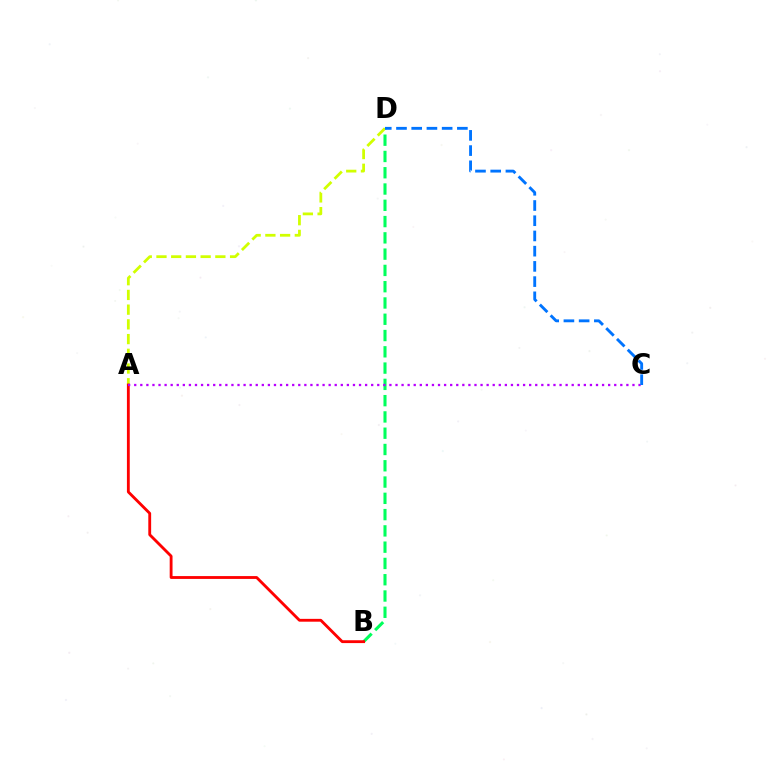{('B', 'D'): [{'color': '#00ff5c', 'line_style': 'dashed', 'thickness': 2.21}], ('A', 'D'): [{'color': '#d1ff00', 'line_style': 'dashed', 'thickness': 2.0}], ('A', 'B'): [{'color': '#ff0000', 'line_style': 'solid', 'thickness': 2.04}], ('A', 'C'): [{'color': '#b900ff', 'line_style': 'dotted', 'thickness': 1.65}], ('C', 'D'): [{'color': '#0074ff', 'line_style': 'dashed', 'thickness': 2.07}]}